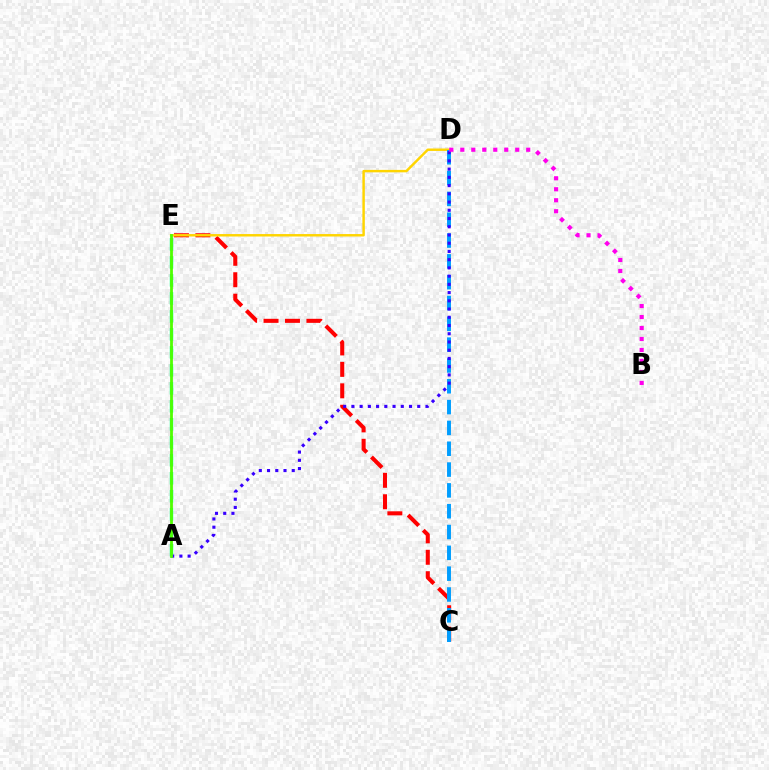{('C', 'E'): [{'color': '#ff0000', 'line_style': 'dashed', 'thickness': 2.91}], ('D', 'E'): [{'color': '#ffd500', 'line_style': 'solid', 'thickness': 1.76}], ('A', 'E'): [{'color': '#00ff86', 'line_style': 'dashed', 'thickness': 2.44}, {'color': '#4fff00', 'line_style': 'solid', 'thickness': 2.0}], ('C', 'D'): [{'color': '#009eff', 'line_style': 'dashed', 'thickness': 2.83}], ('A', 'D'): [{'color': '#3700ff', 'line_style': 'dotted', 'thickness': 2.24}], ('B', 'D'): [{'color': '#ff00ed', 'line_style': 'dotted', 'thickness': 2.98}]}